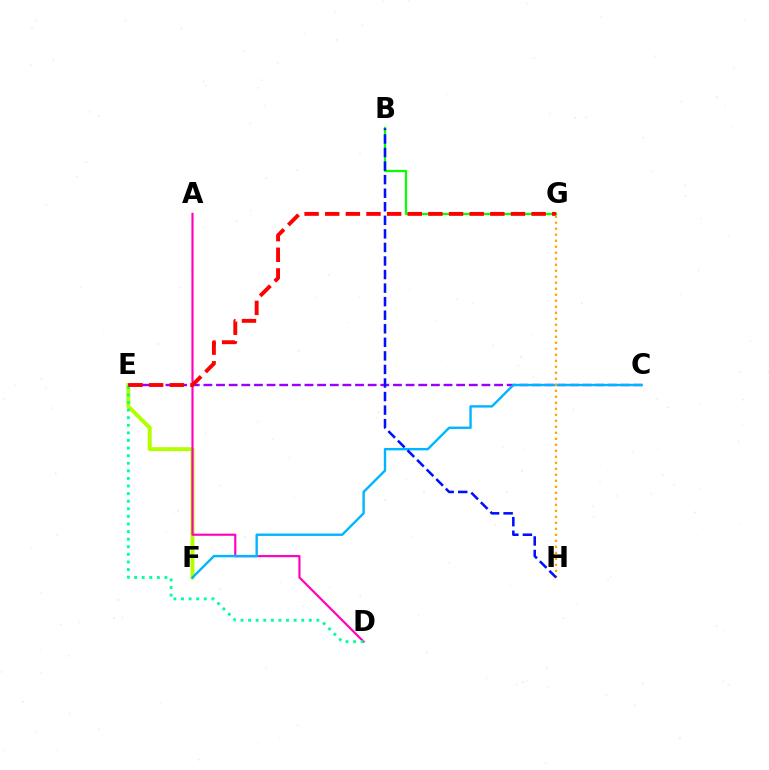{('E', 'F'): [{'color': '#b3ff00', 'line_style': 'solid', 'thickness': 2.86}], ('A', 'D'): [{'color': '#ff00bd', 'line_style': 'solid', 'thickness': 1.55}], ('C', 'E'): [{'color': '#9b00ff', 'line_style': 'dashed', 'thickness': 1.72}], ('D', 'E'): [{'color': '#00ff9d', 'line_style': 'dotted', 'thickness': 2.06}], ('C', 'F'): [{'color': '#00b5ff', 'line_style': 'solid', 'thickness': 1.72}], ('B', 'G'): [{'color': '#08ff00', 'line_style': 'solid', 'thickness': 1.62}], ('E', 'G'): [{'color': '#ff0000', 'line_style': 'dashed', 'thickness': 2.8}], ('G', 'H'): [{'color': '#ffa500', 'line_style': 'dotted', 'thickness': 1.63}], ('B', 'H'): [{'color': '#0010ff', 'line_style': 'dashed', 'thickness': 1.84}]}